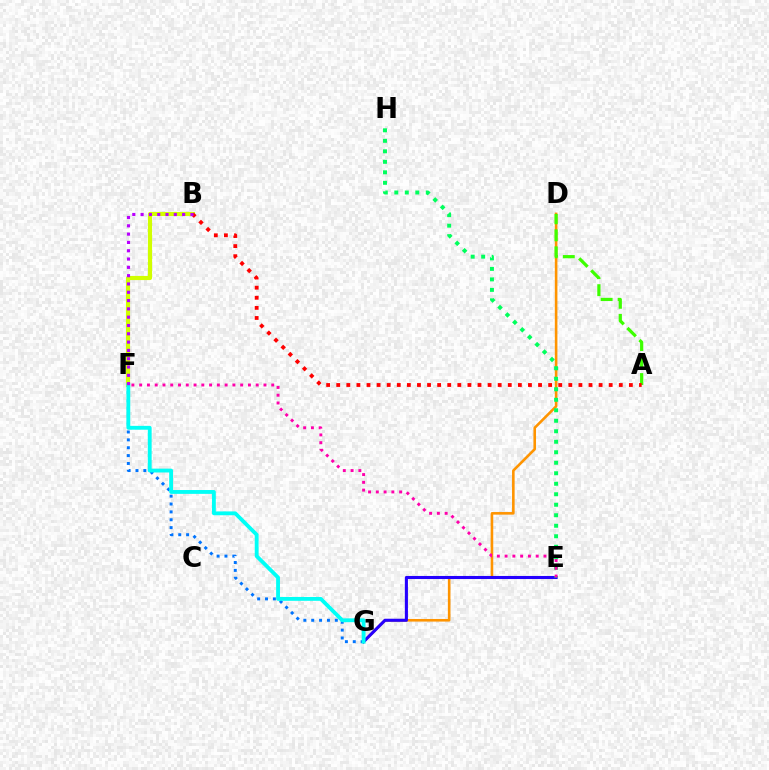{('D', 'G'): [{'color': '#ff9400', 'line_style': 'solid', 'thickness': 1.87}], ('F', 'G'): [{'color': '#0074ff', 'line_style': 'dotted', 'thickness': 2.14}, {'color': '#00fff6', 'line_style': 'solid', 'thickness': 2.76}], ('E', 'G'): [{'color': '#2500ff', 'line_style': 'solid', 'thickness': 2.22}], ('E', 'H'): [{'color': '#00ff5c', 'line_style': 'dotted', 'thickness': 2.85}], ('E', 'F'): [{'color': '#ff00ac', 'line_style': 'dotted', 'thickness': 2.11}], ('B', 'F'): [{'color': '#d1ff00', 'line_style': 'solid', 'thickness': 2.99}, {'color': '#b900ff', 'line_style': 'dotted', 'thickness': 2.26}], ('A', 'D'): [{'color': '#3dff00', 'line_style': 'dashed', 'thickness': 2.31}], ('A', 'B'): [{'color': '#ff0000', 'line_style': 'dotted', 'thickness': 2.74}]}